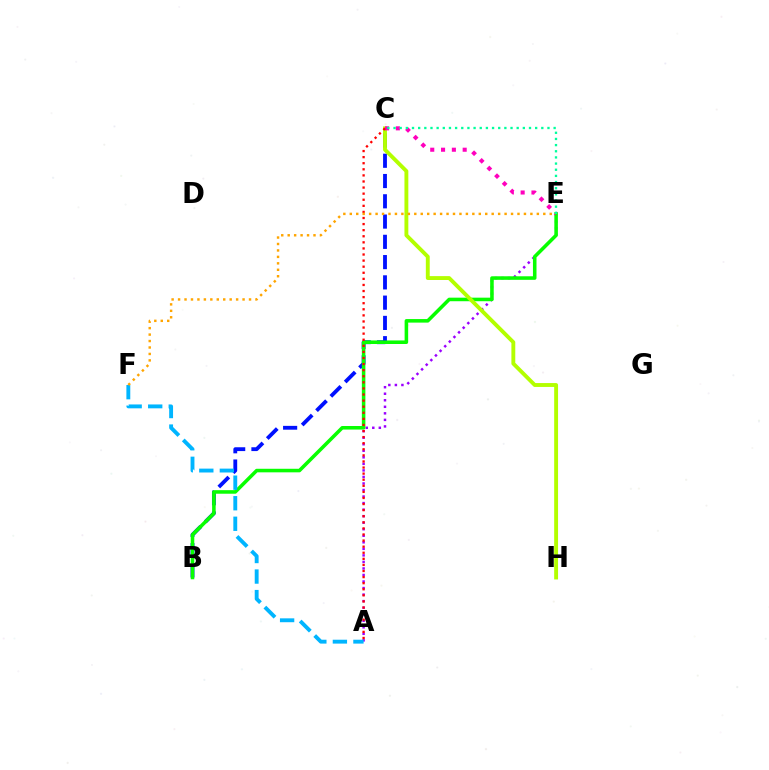{('B', 'C'): [{'color': '#0010ff', 'line_style': 'dashed', 'thickness': 2.75}], ('A', 'E'): [{'color': '#9b00ff', 'line_style': 'dotted', 'thickness': 1.78}], ('B', 'E'): [{'color': '#08ff00', 'line_style': 'solid', 'thickness': 2.56}], ('C', 'H'): [{'color': '#b3ff00', 'line_style': 'solid', 'thickness': 2.79}], ('A', 'F'): [{'color': '#00b5ff', 'line_style': 'dashed', 'thickness': 2.79}], ('C', 'E'): [{'color': '#ff00bd', 'line_style': 'dotted', 'thickness': 2.94}, {'color': '#00ff9d', 'line_style': 'dotted', 'thickness': 1.67}], ('A', 'C'): [{'color': '#ff0000', 'line_style': 'dotted', 'thickness': 1.65}], ('E', 'F'): [{'color': '#ffa500', 'line_style': 'dotted', 'thickness': 1.75}]}